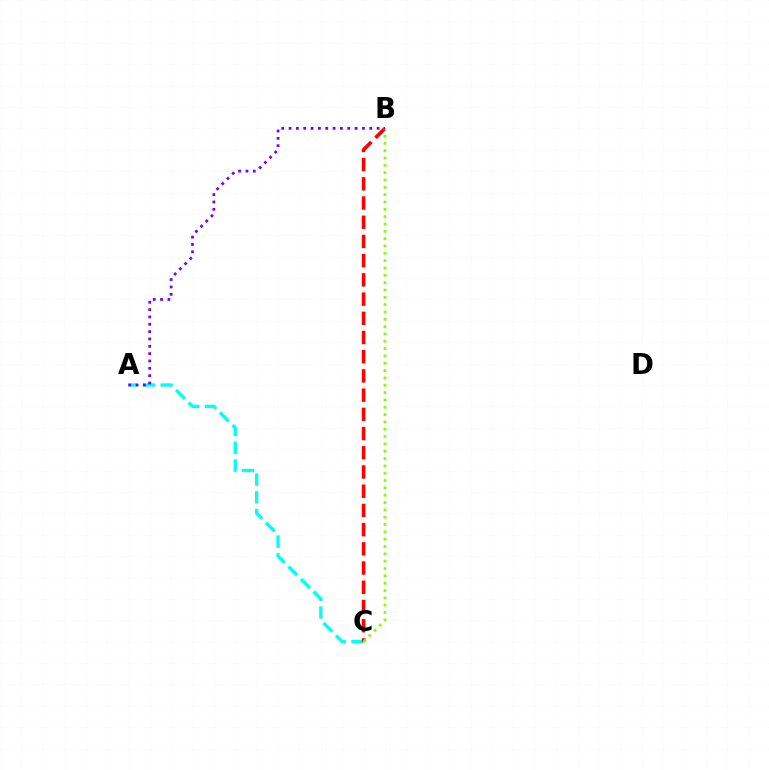{('A', 'C'): [{'color': '#00fff6', 'line_style': 'dashed', 'thickness': 2.41}], ('B', 'C'): [{'color': '#ff0000', 'line_style': 'dashed', 'thickness': 2.61}, {'color': '#84ff00', 'line_style': 'dotted', 'thickness': 1.99}], ('A', 'B'): [{'color': '#7200ff', 'line_style': 'dotted', 'thickness': 1.99}]}